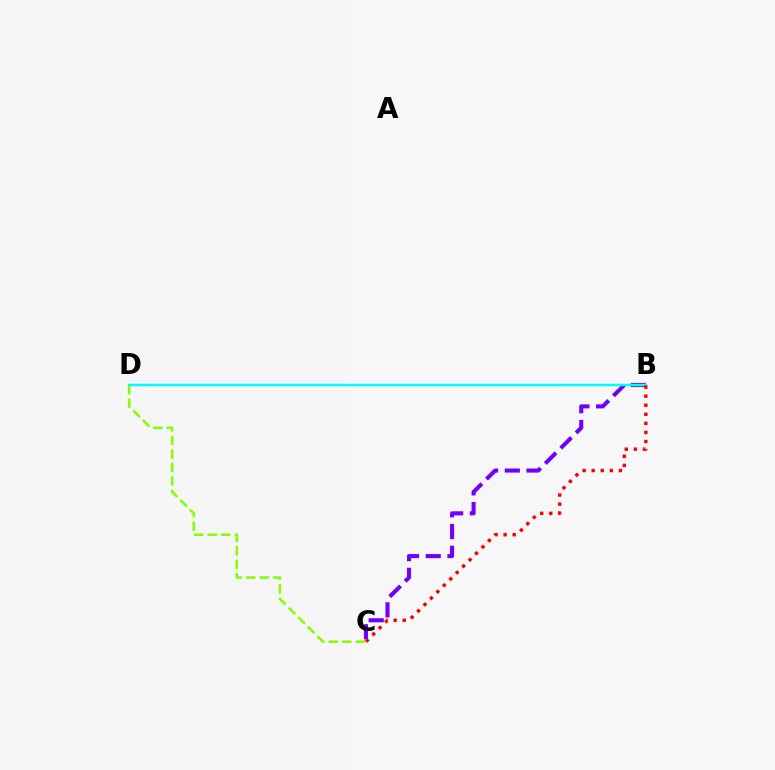{('C', 'D'): [{'color': '#84ff00', 'line_style': 'dashed', 'thickness': 1.84}], ('B', 'C'): [{'color': '#7200ff', 'line_style': 'dashed', 'thickness': 2.95}, {'color': '#ff0000', 'line_style': 'dotted', 'thickness': 2.47}], ('B', 'D'): [{'color': '#00fff6', 'line_style': 'solid', 'thickness': 1.79}]}